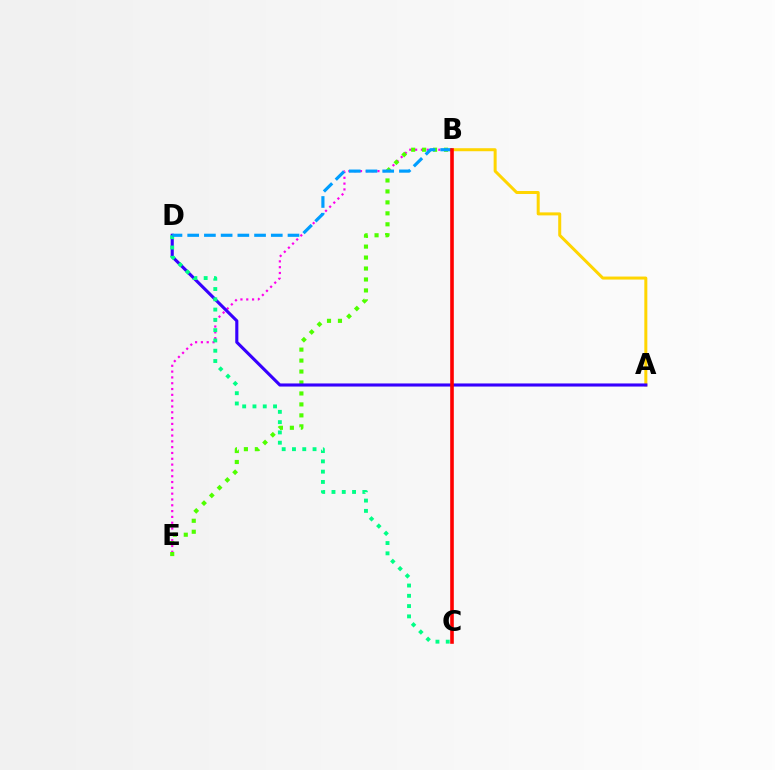{('B', 'E'): [{'color': '#ff00ed', 'line_style': 'dotted', 'thickness': 1.58}, {'color': '#4fff00', 'line_style': 'dotted', 'thickness': 2.98}], ('A', 'B'): [{'color': '#ffd500', 'line_style': 'solid', 'thickness': 2.17}], ('A', 'D'): [{'color': '#3700ff', 'line_style': 'solid', 'thickness': 2.24}], ('C', 'D'): [{'color': '#00ff86', 'line_style': 'dotted', 'thickness': 2.79}], ('B', 'D'): [{'color': '#009eff', 'line_style': 'dashed', 'thickness': 2.27}], ('B', 'C'): [{'color': '#ff0000', 'line_style': 'solid', 'thickness': 2.6}]}